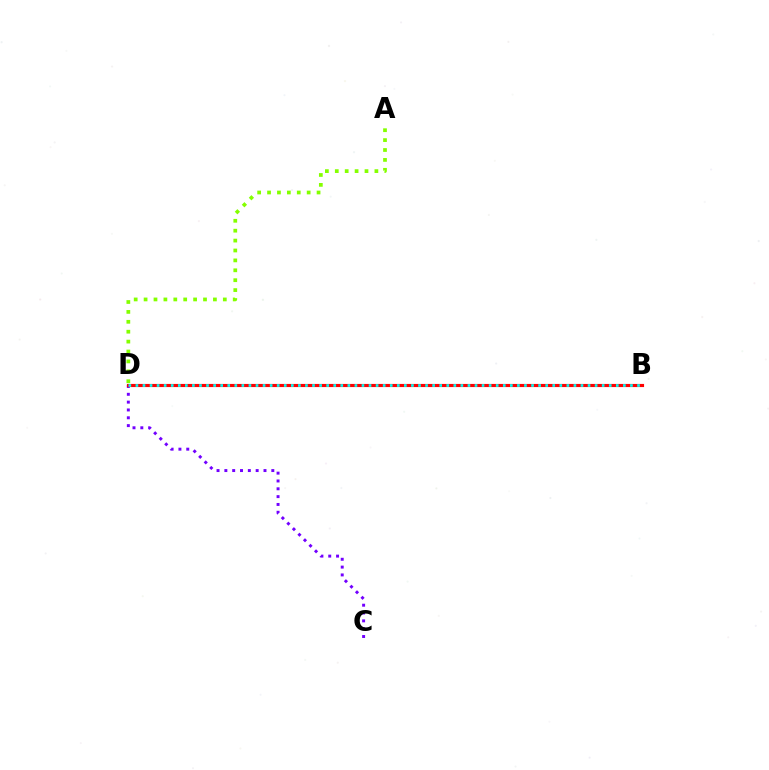{('A', 'D'): [{'color': '#84ff00', 'line_style': 'dotted', 'thickness': 2.69}], ('C', 'D'): [{'color': '#7200ff', 'line_style': 'dotted', 'thickness': 2.13}], ('B', 'D'): [{'color': '#ff0000', 'line_style': 'solid', 'thickness': 2.26}, {'color': '#00fff6', 'line_style': 'dotted', 'thickness': 1.92}]}